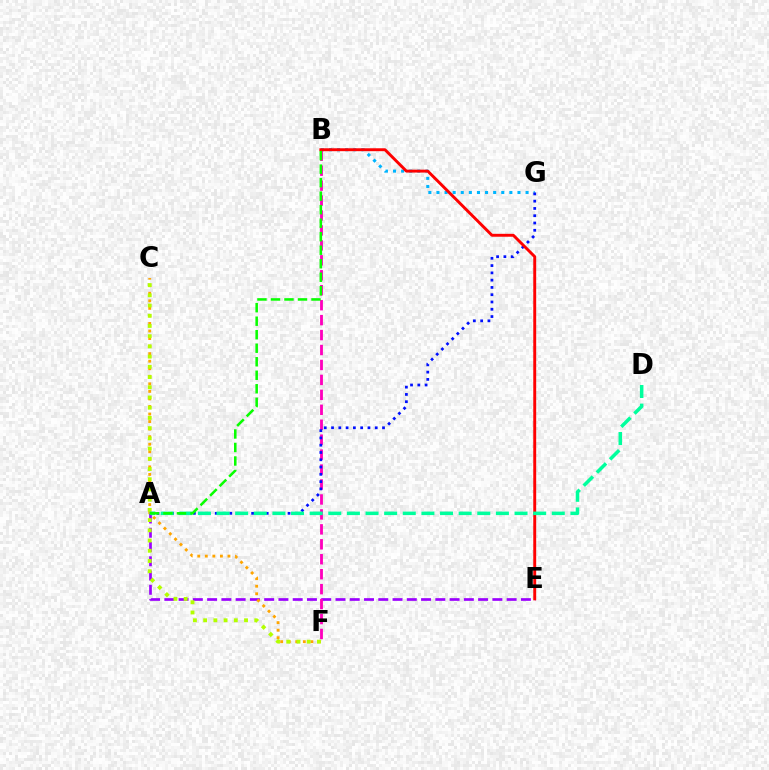{('A', 'E'): [{'color': '#9b00ff', 'line_style': 'dashed', 'thickness': 1.94}], ('B', 'G'): [{'color': '#00b5ff', 'line_style': 'dotted', 'thickness': 2.2}], ('B', 'F'): [{'color': '#ff00bd', 'line_style': 'dashed', 'thickness': 2.03}], ('A', 'G'): [{'color': '#0010ff', 'line_style': 'dotted', 'thickness': 1.98}], ('B', 'E'): [{'color': '#ff0000', 'line_style': 'solid', 'thickness': 2.1}], ('C', 'F'): [{'color': '#ffa500', 'line_style': 'dotted', 'thickness': 2.05}, {'color': '#b3ff00', 'line_style': 'dotted', 'thickness': 2.78}], ('A', 'D'): [{'color': '#00ff9d', 'line_style': 'dashed', 'thickness': 2.53}], ('A', 'B'): [{'color': '#08ff00', 'line_style': 'dashed', 'thickness': 1.84}]}